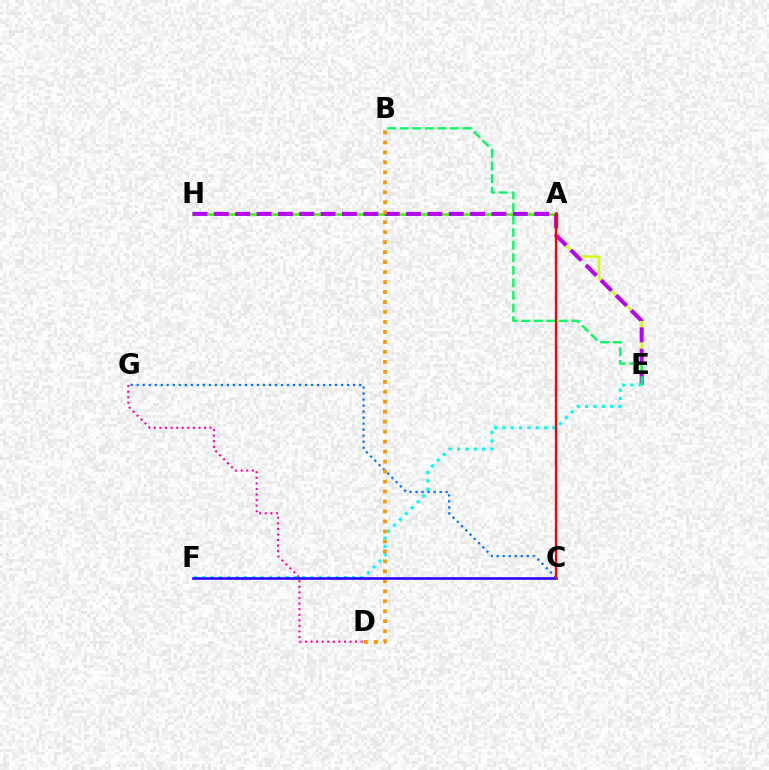{('A', 'H'): [{'color': '#3dff00', 'line_style': 'solid', 'thickness': 1.89}], ('A', 'E'): [{'color': '#d1ff00', 'line_style': 'solid', 'thickness': 1.78}], ('E', 'H'): [{'color': '#b900ff', 'line_style': 'dashed', 'thickness': 2.9}], ('B', 'E'): [{'color': '#00ff5c', 'line_style': 'dashed', 'thickness': 1.71}], ('E', 'F'): [{'color': '#00fff6', 'line_style': 'dotted', 'thickness': 2.26}], ('C', 'G'): [{'color': '#0074ff', 'line_style': 'dotted', 'thickness': 1.63}], ('B', 'D'): [{'color': '#ff9400', 'line_style': 'dotted', 'thickness': 2.71}], ('C', 'F'): [{'color': '#2500ff', 'line_style': 'solid', 'thickness': 1.86}], ('D', 'G'): [{'color': '#ff00ac', 'line_style': 'dotted', 'thickness': 1.51}], ('A', 'C'): [{'color': '#ff0000', 'line_style': 'solid', 'thickness': 1.68}]}